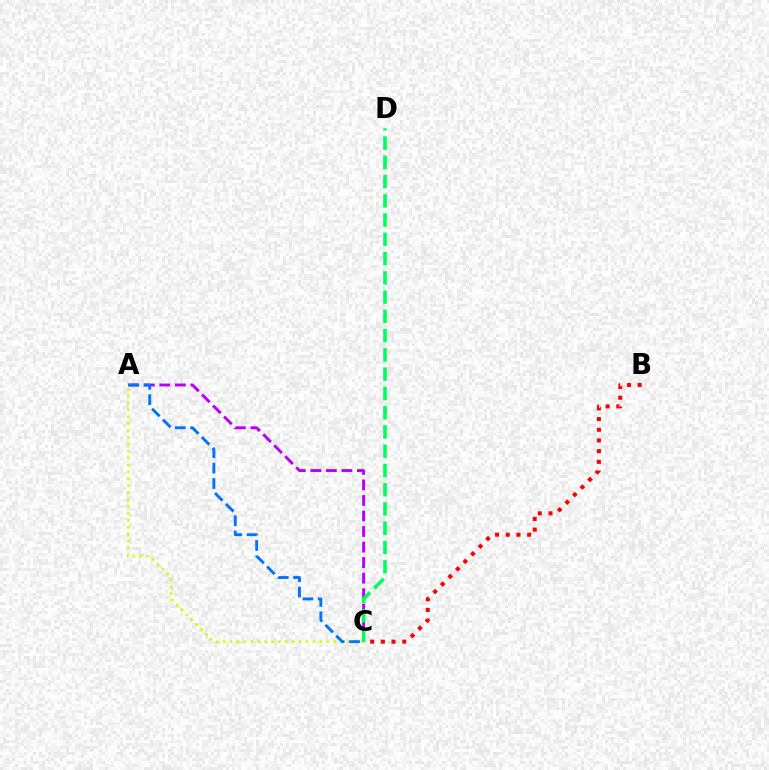{('A', 'C'): [{'color': '#b900ff', 'line_style': 'dashed', 'thickness': 2.11}, {'color': '#d1ff00', 'line_style': 'dotted', 'thickness': 1.88}, {'color': '#0074ff', 'line_style': 'dashed', 'thickness': 2.09}], ('B', 'C'): [{'color': '#ff0000', 'line_style': 'dotted', 'thickness': 2.9}], ('C', 'D'): [{'color': '#00ff5c', 'line_style': 'dashed', 'thickness': 2.62}]}